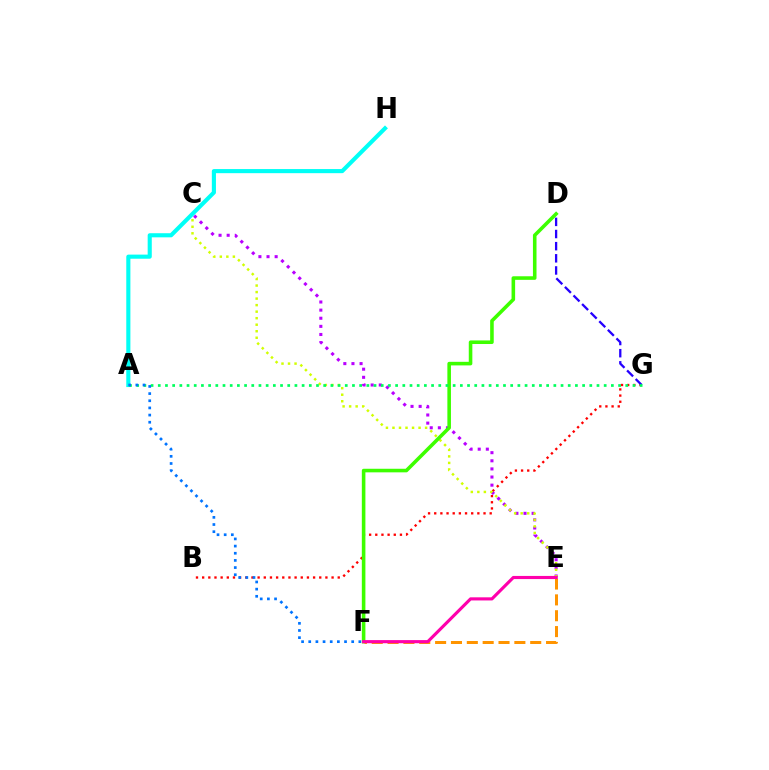{('B', 'G'): [{'color': '#ff0000', 'line_style': 'dotted', 'thickness': 1.67}], ('D', 'G'): [{'color': '#2500ff', 'line_style': 'dashed', 'thickness': 1.65}], ('C', 'E'): [{'color': '#b900ff', 'line_style': 'dotted', 'thickness': 2.21}, {'color': '#d1ff00', 'line_style': 'dotted', 'thickness': 1.77}], ('D', 'F'): [{'color': '#3dff00', 'line_style': 'solid', 'thickness': 2.58}], ('A', 'H'): [{'color': '#00fff6', 'line_style': 'solid', 'thickness': 2.96}], ('A', 'G'): [{'color': '#00ff5c', 'line_style': 'dotted', 'thickness': 1.95}], ('A', 'F'): [{'color': '#0074ff', 'line_style': 'dotted', 'thickness': 1.95}], ('E', 'F'): [{'color': '#ff9400', 'line_style': 'dashed', 'thickness': 2.15}, {'color': '#ff00ac', 'line_style': 'solid', 'thickness': 2.26}]}